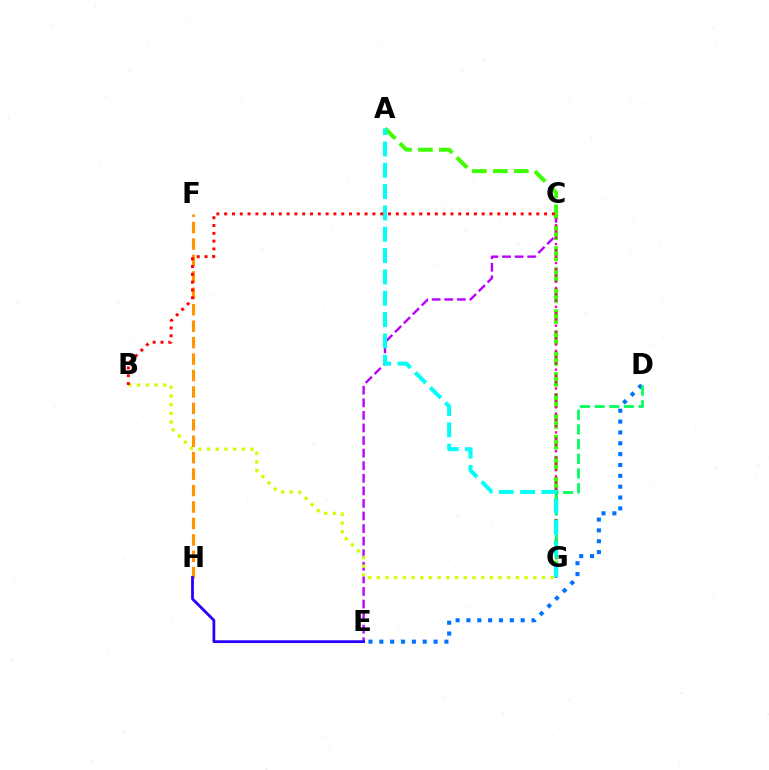{('C', 'E'): [{'color': '#b900ff', 'line_style': 'dashed', 'thickness': 1.71}], ('A', 'G'): [{'color': '#3dff00', 'line_style': 'dashed', 'thickness': 2.85}, {'color': '#00fff6', 'line_style': 'dashed', 'thickness': 2.9}], ('C', 'G'): [{'color': '#ff00ac', 'line_style': 'dotted', 'thickness': 1.71}], ('D', 'E'): [{'color': '#0074ff', 'line_style': 'dotted', 'thickness': 2.95}], ('D', 'G'): [{'color': '#00ff5c', 'line_style': 'dashed', 'thickness': 2.0}], ('B', 'G'): [{'color': '#d1ff00', 'line_style': 'dotted', 'thickness': 2.36}], ('F', 'H'): [{'color': '#ff9400', 'line_style': 'dashed', 'thickness': 2.23}], ('E', 'H'): [{'color': '#2500ff', 'line_style': 'solid', 'thickness': 1.99}], ('B', 'C'): [{'color': '#ff0000', 'line_style': 'dotted', 'thickness': 2.12}]}